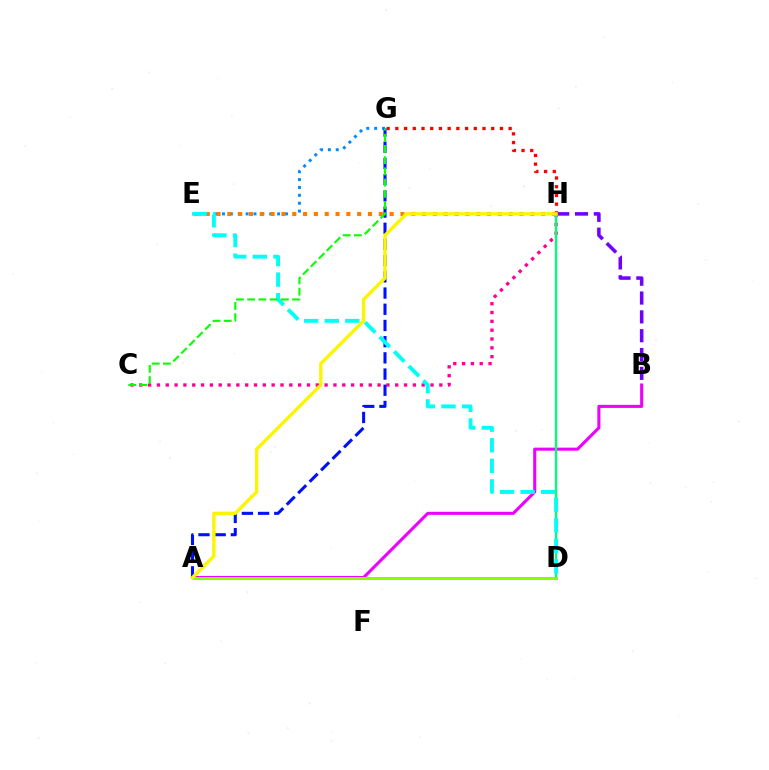{('A', 'B'): [{'color': '#ee00ff', 'line_style': 'solid', 'thickness': 2.21}], ('B', 'H'): [{'color': '#7200ff', 'line_style': 'dashed', 'thickness': 2.56}], ('C', 'H'): [{'color': '#ff0094', 'line_style': 'dotted', 'thickness': 2.4}], ('E', 'G'): [{'color': '#008cff', 'line_style': 'dotted', 'thickness': 2.14}], ('A', 'G'): [{'color': '#0010ff', 'line_style': 'dashed', 'thickness': 2.2}], ('E', 'H'): [{'color': '#ff7c00', 'line_style': 'dotted', 'thickness': 2.94}], ('D', 'H'): [{'color': '#00ff74', 'line_style': 'solid', 'thickness': 1.68}], ('D', 'E'): [{'color': '#00fff6', 'line_style': 'dashed', 'thickness': 2.8}], ('G', 'H'): [{'color': '#ff0000', 'line_style': 'dotted', 'thickness': 2.37}], ('C', 'G'): [{'color': '#08ff00', 'line_style': 'dashed', 'thickness': 1.52}], ('A', 'D'): [{'color': '#84ff00', 'line_style': 'solid', 'thickness': 2.2}], ('A', 'H'): [{'color': '#fcf500', 'line_style': 'solid', 'thickness': 2.42}]}